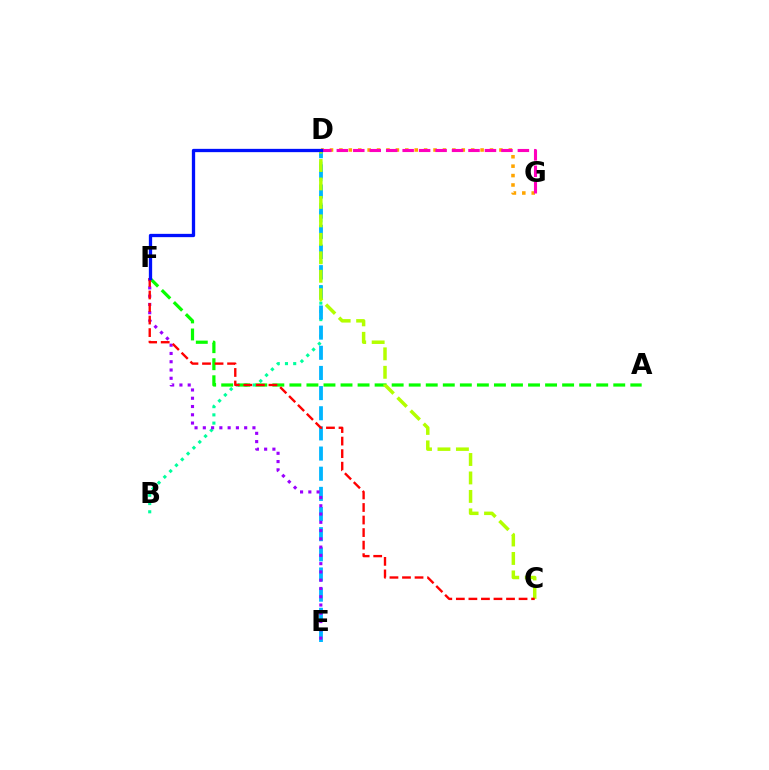{('D', 'G'): [{'color': '#ffa500', 'line_style': 'dotted', 'thickness': 2.56}, {'color': '#ff00bd', 'line_style': 'dashed', 'thickness': 2.24}], ('B', 'D'): [{'color': '#00ff9d', 'line_style': 'dotted', 'thickness': 2.24}], ('A', 'F'): [{'color': '#08ff00', 'line_style': 'dashed', 'thickness': 2.32}], ('D', 'E'): [{'color': '#00b5ff', 'line_style': 'dashed', 'thickness': 2.74}], ('E', 'F'): [{'color': '#9b00ff', 'line_style': 'dotted', 'thickness': 2.25}], ('C', 'D'): [{'color': '#b3ff00', 'line_style': 'dashed', 'thickness': 2.51}], ('C', 'F'): [{'color': '#ff0000', 'line_style': 'dashed', 'thickness': 1.7}], ('D', 'F'): [{'color': '#0010ff', 'line_style': 'solid', 'thickness': 2.37}]}